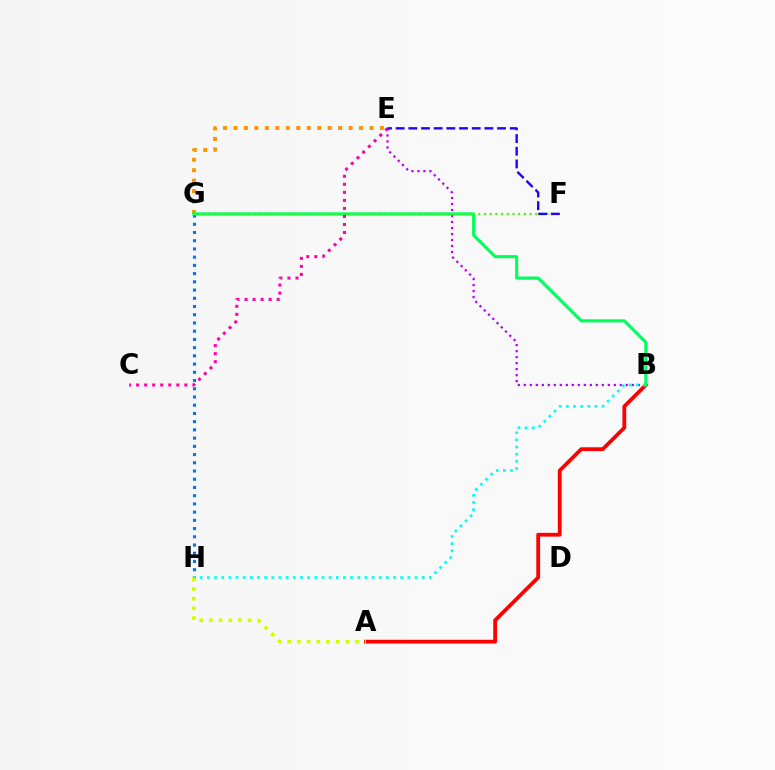{('B', 'E'): [{'color': '#b900ff', 'line_style': 'dotted', 'thickness': 1.63}], ('A', 'B'): [{'color': '#ff0000', 'line_style': 'solid', 'thickness': 2.72}], ('G', 'H'): [{'color': '#0074ff', 'line_style': 'dotted', 'thickness': 2.23}], ('E', 'G'): [{'color': '#ff9400', 'line_style': 'dotted', 'thickness': 2.84}], ('B', 'H'): [{'color': '#00fff6', 'line_style': 'dotted', 'thickness': 1.95}], ('B', 'G'): [{'color': '#00ff5c', 'line_style': 'solid', 'thickness': 2.22}], ('F', 'G'): [{'color': '#3dff00', 'line_style': 'dotted', 'thickness': 1.54}], ('C', 'E'): [{'color': '#ff00ac', 'line_style': 'dotted', 'thickness': 2.18}], ('A', 'H'): [{'color': '#d1ff00', 'line_style': 'dotted', 'thickness': 2.63}], ('E', 'F'): [{'color': '#2500ff', 'line_style': 'dashed', 'thickness': 1.72}]}